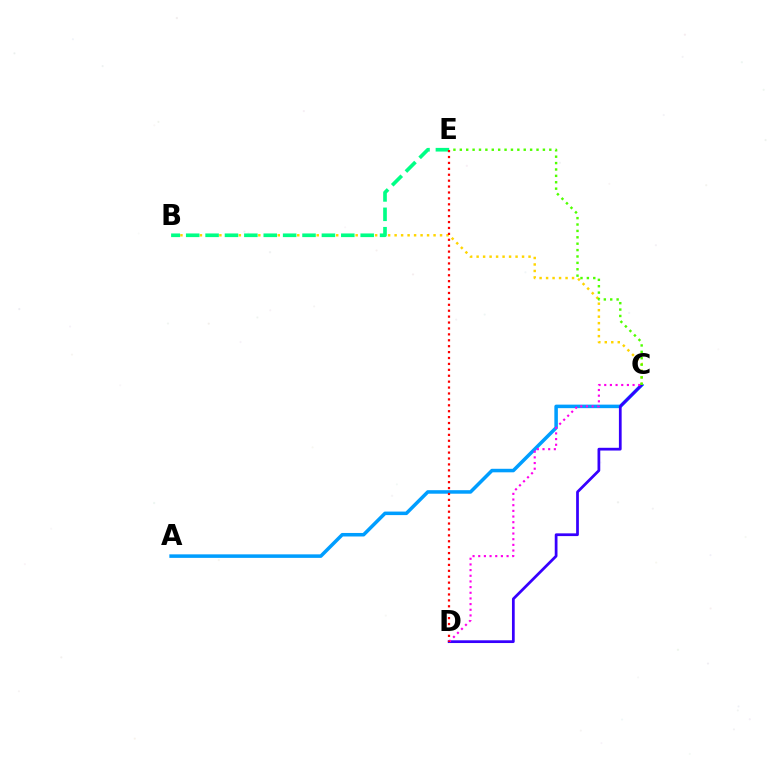{('A', 'C'): [{'color': '#009eff', 'line_style': 'solid', 'thickness': 2.54}], ('C', 'D'): [{'color': '#3700ff', 'line_style': 'solid', 'thickness': 1.98}, {'color': '#ff00ed', 'line_style': 'dotted', 'thickness': 1.54}], ('B', 'C'): [{'color': '#ffd500', 'line_style': 'dotted', 'thickness': 1.76}], ('B', 'E'): [{'color': '#00ff86', 'line_style': 'dashed', 'thickness': 2.63}], ('D', 'E'): [{'color': '#ff0000', 'line_style': 'dotted', 'thickness': 1.61}], ('C', 'E'): [{'color': '#4fff00', 'line_style': 'dotted', 'thickness': 1.74}]}